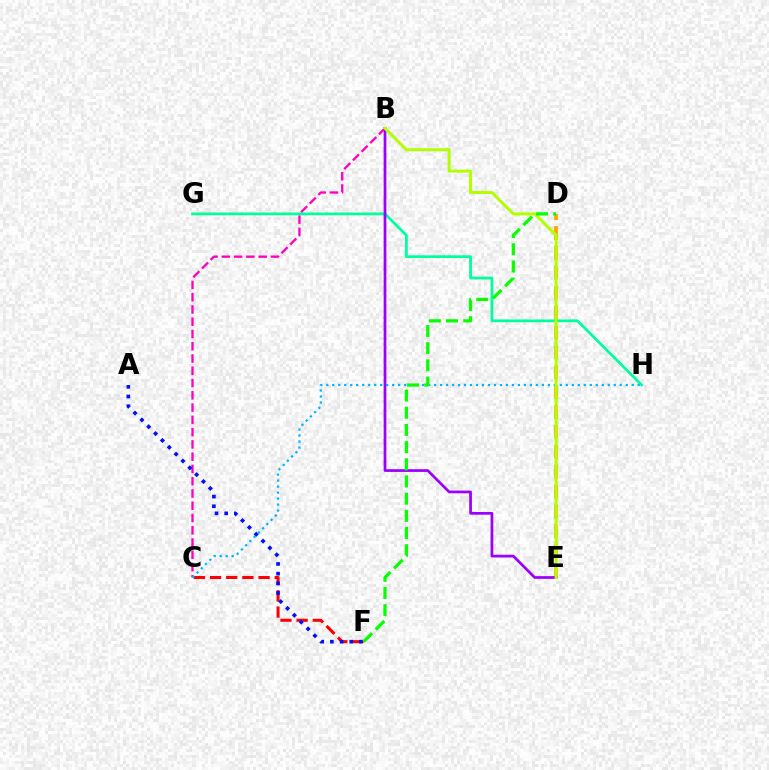{('D', 'E'): [{'color': '#ffa500', 'line_style': 'dashed', 'thickness': 2.7}], ('B', 'C'): [{'color': '#ff00bd', 'line_style': 'dashed', 'thickness': 1.67}], ('C', 'F'): [{'color': '#ff0000', 'line_style': 'dashed', 'thickness': 2.2}], ('G', 'H'): [{'color': '#00ff9d', 'line_style': 'solid', 'thickness': 1.99}], ('A', 'F'): [{'color': '#0010ff', 'line_style': 'dotted', 'thickness': 2.63}], ('B', 'E'): [{'color': '#9b00ff', 'line_style': 'solid', 'thickness': 1.96}, {'color': '#b3ff00', 'line_style': 'solid', 'thickness': 2.17}], ('C', 'H'): [{'color': '#00b5ff', 'line_style': 'dotted', 'thickness': 1.63}], ('D', 'F'): [{'color': '#08ff00', 'line_style': 'dashed', 'thickness': 2.34}]}